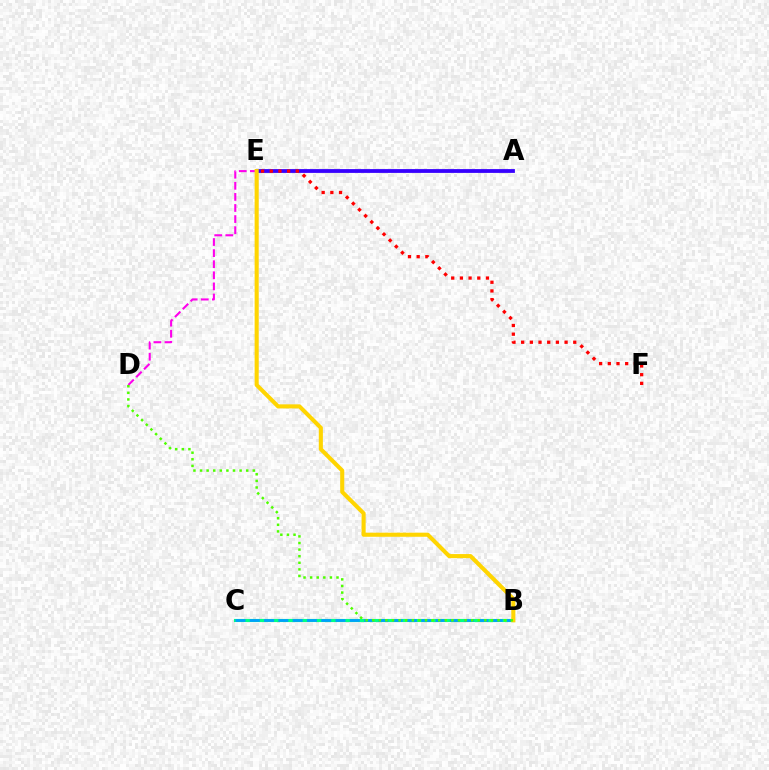{('B', 'C'): [{'color': '#00ff86', 'line_style': 'solid', 'thickness': 2.25}, {'color': '#009eff', 'line_style': 'dashed', 'thickness': 1.94}], ('D', 'E'): [{'color': '#ff00ed', 'line_style': 'dashed', 'thickness': 1.51}], ('A', 'E'): [{'color': '#3700ff', 'line_style': 'solid', 'thickness': 2.74}], ('E', 'F'): [{'color': '#ff0000', 'line_style': 'dotted', 'thickness': 2.36}], ('B', 'E'): [{'color': '#ffd500', 'line_style': 'solid', 'thickness': 2.94}], ('B', 'D'): [{'color': '#4fff00', 'line_style': 'dotted', 'thickness': 1.79}]}